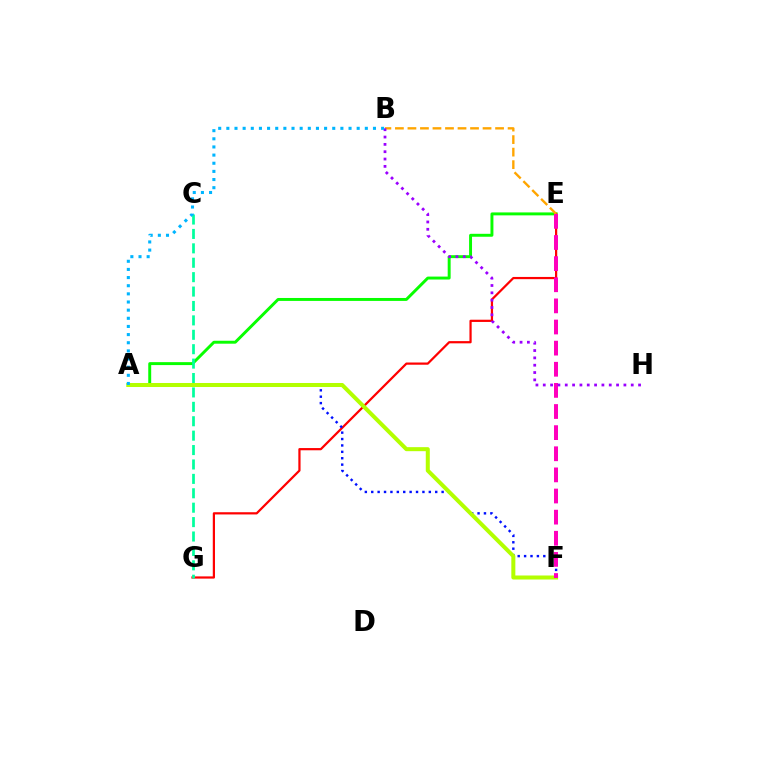{('A', 'E'): [{'color': '#08ff00', 'line_style': 'solid', 'thickness': 2.12}], ('E', 'G'): [{'color': '#ff0000', 'line_style': 'solid', 'thickness': 1.6}], ('A', 'F'): [{'color': '#0010ff', 'line_style': 'dotted', 'thickness': 1.74}, {'color': '#b3ff00', 'line_style': 'solid', 'thickness': 2.89}], ('C', 'G'): [{'color': '#00ff9d', 'line_style': 'dashed', 'thickness': 1.96}], ('B', 'E'): [{'color': '#ffa500', 'line_style': 'dashed', 'thickness': 1.7}], ('E', 'F'): [{'color': '#ff00bd', 'line_style': 'dashed', 'thickness': 2.87}], ('B', 'H'): [{'color': '#9b00ff', 'line_style': 'dotted', 'thickness': 1.99}], ('A', 'B'): [{'color': '#00b5ff', 'line_style': 'dotted', 'thickness': 2.21}]}